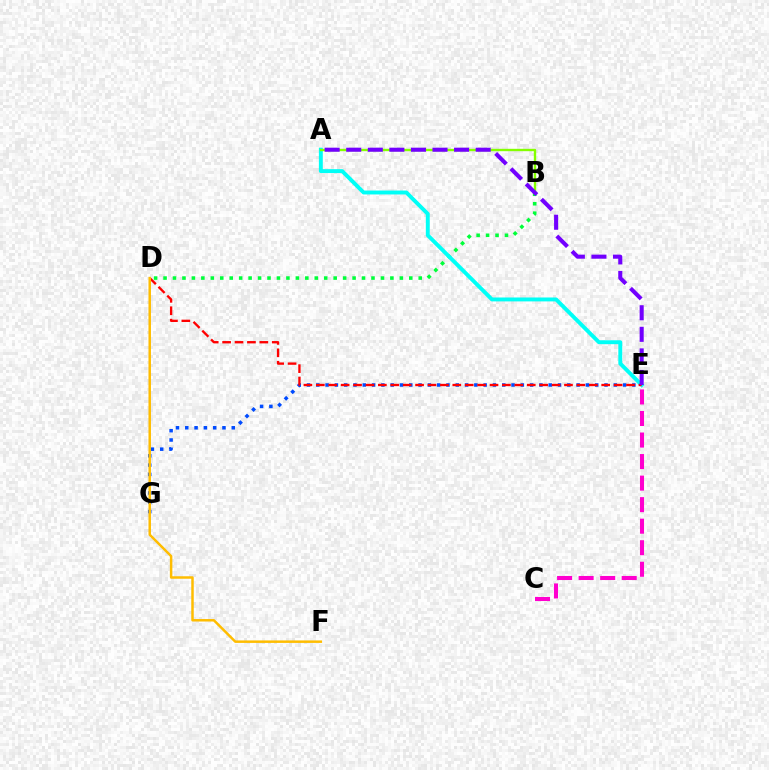{('B', 'D'): [{'color': '#00ff39', 'line_style': 'dotted', 'thickness': 2.57}], ('E', 'G'): [{'color': '#004bff', 'line_style': 'dotted', 'thickness': 2.53}], ('A', 'E'): [{'color': '#00fff6', 'line_style': 'solid', 'thickness': 2.82}, {'color': '#7200ff', 'line_style': 'dashed', 'thickness': 2.93}], ('D', 'E'): [{'color': '#ff0000', 'line_style': 'dashed', 'thickness': 1.69}], ('A', 'B'): [{'color': '#84ff00', 'line_style': 'solid', 'thickness': 1.71}], ('D', 'F'): [{'color': '#ffbd00', 'line_style': 'solid', 'thickness': 1.79}], ('C', 'E'): [{'color': '#ff00cf', 'line_style': 'dashed', 'thickness': 2.93}]}